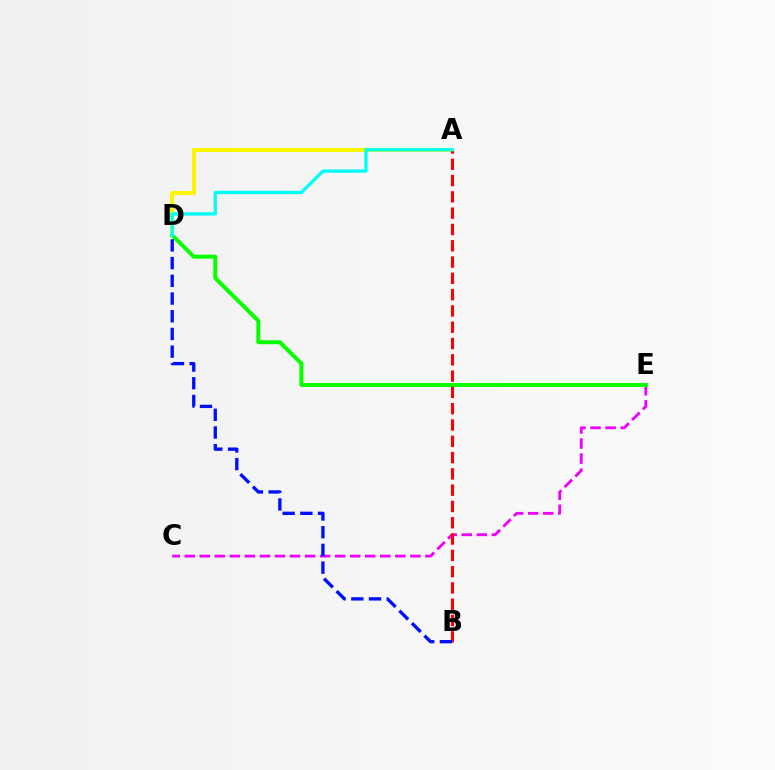{('A', 'D'): [{'color': '#fcf500', 'line_style': 'solid', 'thickness': 2.93}, {'color': '#00fff6', 'line_style': 'solid', 'thickness': 2.4}], ('C', 'E'): [{'color': '#ee00ff', 'line_style': 'dashed', 'thickness': 2.04}], ('D', 'E'): [{'color': '#08ff00', 'line_style': 'solid', 'thickness': 2.87}], ('A', 'B'): [{'color': '#ff0000', 'line_style': 'dashed', 'thickness': 2.21}], ('B', 'D'): [{'color': '#0010ff', 'line_style': 'dashed', 'thickness': 2.41}]}